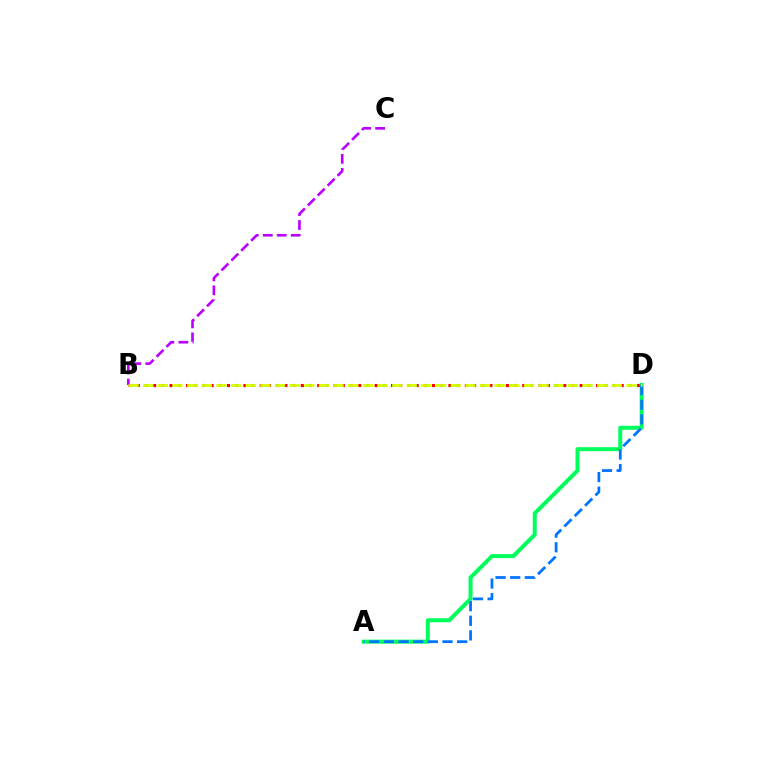{('B', 'D'): [{'color': '#ff0000', 'line_style': 'dotted', 'thickness': 2.23}, {'color': '#d1ff00', 'line_style': 'dashed', 'thickness': 1.99}], ('A', 'D'): [{'color': '#00ff5c', 'line_style': 'solid', 'thickness': 2.88}, {'color': '#0074ff', 'line_style': 'dashed', 'thickness': 1.99}], ('B', 'C'): [{'color': '#b900ff', 'line_style': 'dashed', 'thickness': 1.9}]}